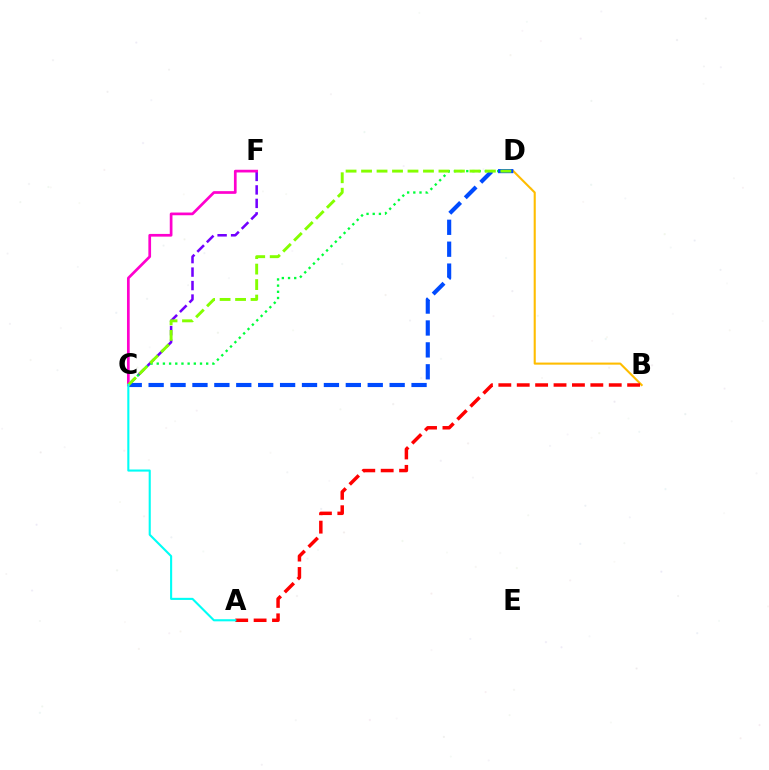{('C', 'F'): [{'color': '#7200ff', 'line_style': 'dashed', 'thickness': 1.83}, {'color': '#ff00cf', 'line_style': 'solid', 'thickness': 1.95}], ('C', 'D'): [{'color': '#00ff39', 'line_style': 'dotted', 'thickness': 1.68}, {'color': '#004bff', 'line_style': 'dashed', 'thickness': 2.98}, {'color': '#84ff00', 'line_style': 'dashed', 'thickness': 2.1}], ('B', 'D'): [{'color': '#ffbd00', 'line_style': 'solid', 'thickness': 1.51}], ('A', 'B'): [{'color': '#ff0000', 'line_style': 'dashed', 'thickness': 2.5}], ('A', 'C'): [{'color': '#00fff6', 'line_style': 'solid', 'thickness': 1.52}]}